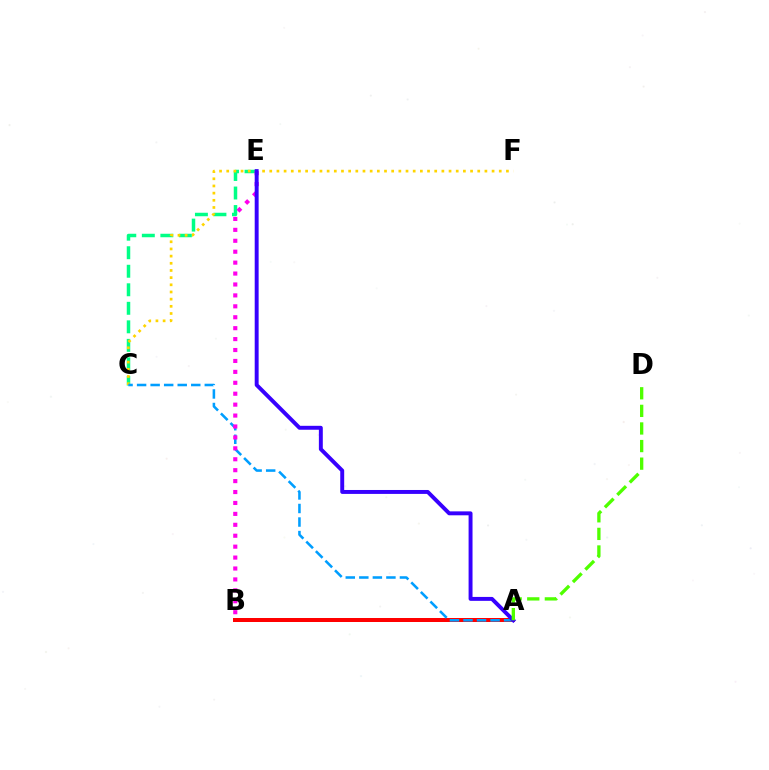{('C', 'E'): [{'color': '#00ff86', 'line_style': 'dashed', 'thickness': 2.52}], ('A', 'B'): [{'color': '#ff0000', 'line_style': 'solid', 'thickness': 2.88}], ('C', 'F'): [{'color': '#ffd500', 'line_style': 'dotted', 'thickness': 1.95}], ('A', 'C'): [{'color': '#009eff', 'line_style': 'dashed', 'thickness': 1.84}], ('B', 'E'): [{'color': '#ff00ed', 'line_style': 'dotted', 'thickness': 2.97}], ('A', 'E'): [{'color': '#3700ff', 'line_style': 'solid', 'thickness': 2.83}], ('A', 'D'): [{'color': '#4fff00', 'line_style': 'dashed', 'thickness': 2.39}]}